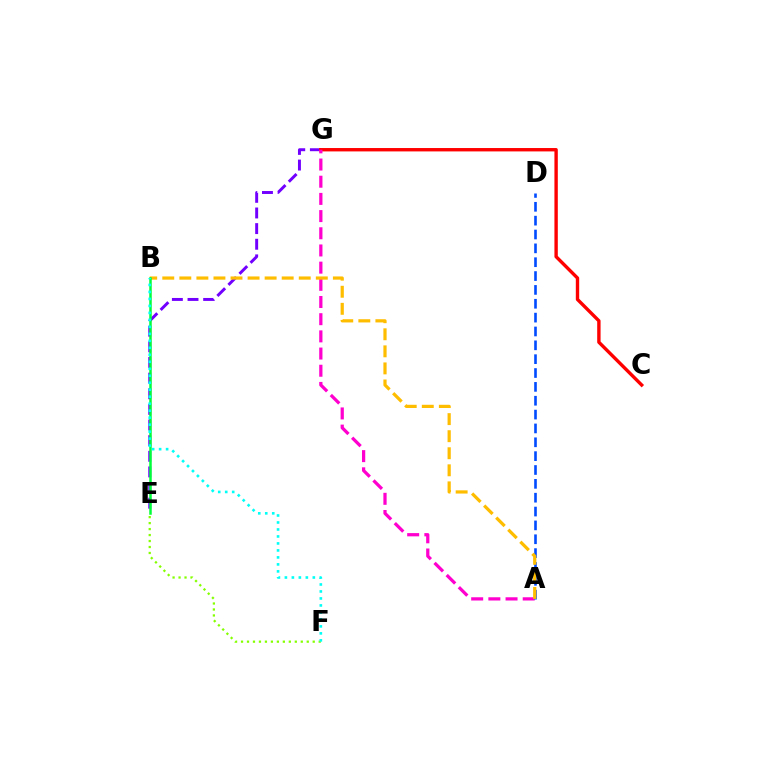{('E', 'G'): [{'color': '#7200ff', 'line_style': 'dashed', 'thickness': 2.12}], ('C', 'G'): [{'color': '#ff0000', 'line_style': 'solid', 'thickness': 2.44}], ('A', 'G'): [{'color': '#ff00cf', 'line_style': 'dashed', 'thickness': 2.33}], ('A', 'D'): [{'color': '#004bff', 'line_style': 'dashed', 'thickness': 1.88}], ('A', 'B'): [{'color': '#ffbd00', 'line_style': 'dashed', 'thickness': 2.32}], ('B', 'E'): [{'color': '#00ff39', 'line_style': 'solid', 'thickness': 1.8}], ('E', 'F'): [{'color': '#84ff00', 'line_style': 'dotted', 'thickness': 1.62}], ('B', 'F'): [{'color': '#00fff6', 'line_style': 'dotted', 'thickness': 1.9}]}